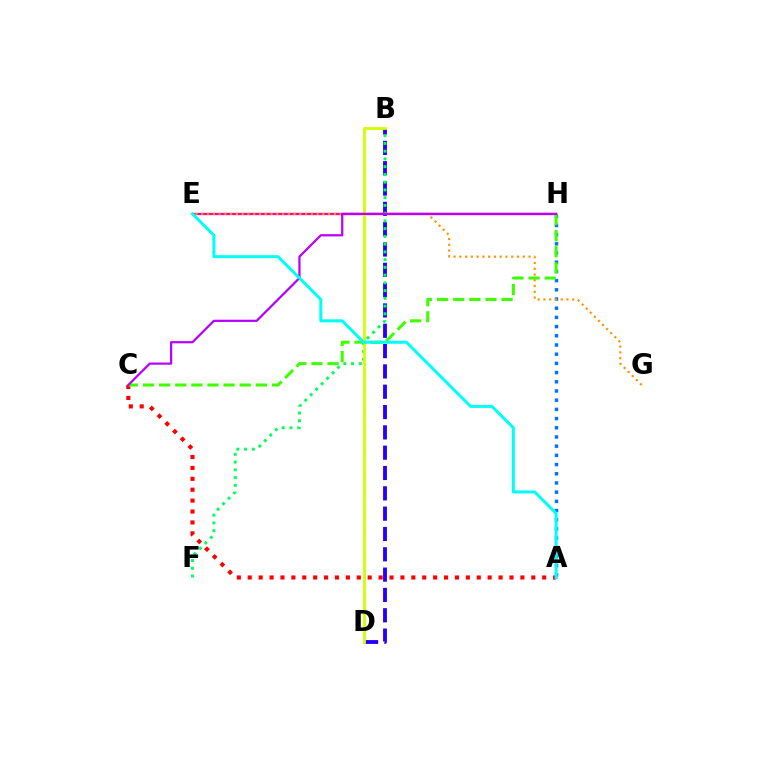{('B', 'D'): [{'color': '#2500ff', 'line_style': 'dashed', 'thickness': 2.76}, {'color': '#d1ff00', 'line_style': 'solid', 'thickness': 2.04}], ('B', 'F'): [{'color': '#00ff5c', 'line_style': 'dotted', 'thickness': 2.1}], ('E', 'H'): [{'color': '#ff00ac', 'line_style': 'solid', 'thickness': 1.67}], ('A', 'C'): [{'color': '#ff0000', 'line_style': 'dotted', 'thickness': 2.96}], ('A', 'H'): [{'color': '#0074ff', 'line_style': 'dotted', 'thickness': 2.5}], ('C', 'H'): [{'color': '#3dff00', 'line_style': 'dashed', 'thickness': 2.19}, {'color': '#b900ff', 'line_style': 'solid', 'thickness': 1.6}], ('E', 'G'): [{'color': '#ff9400', 'line_style': 'dotted', 'thickness': 1.57}], ('A', 'E'): [{'color': '#00fff6', 'line_style': 'solid', 'thickness': 2.16}]}